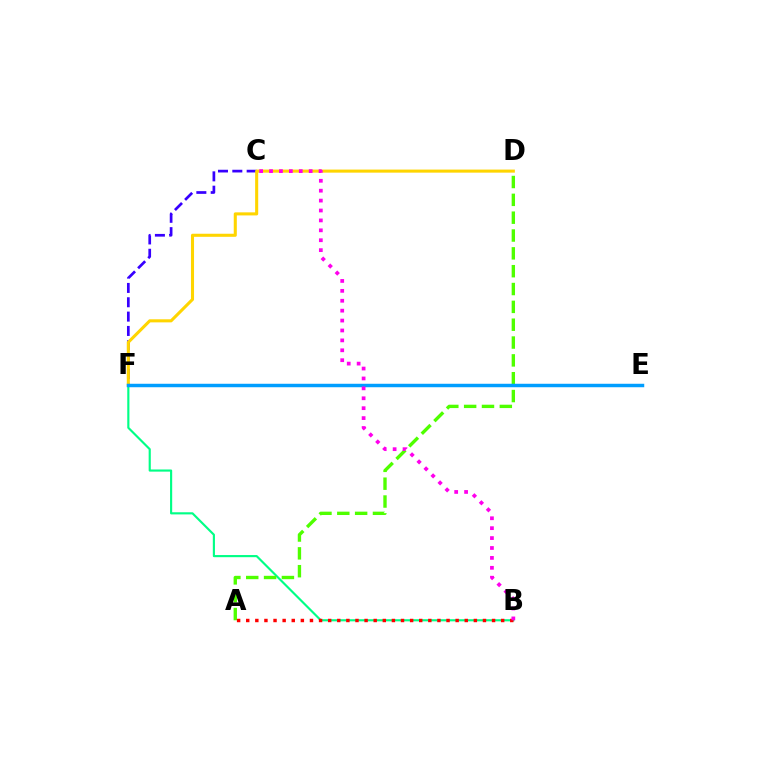{('B', 'F'): [{'color': '#00ff86', 'line_style': 'solid', 'thickness': 1.55}], ('C', 'F'): [{'color': '#3700ff', 'line_style': 'dashed', 'thickness': 1.95}], ('A', 'D'): [{'color': '#4fff00', 'line_style': 'dashed', 'thickness': 2.42}], ('D', 'F'): [{'color': '#ffd500', 'line_style': 'solid', 'thickness': 2.21}], ('E', 'F'): [{'color': '#009eff', 'line_style': 'solid', 'thickness': 2.5}], ('A', 'B'): [{'color': '#ff0000', 'line_style': 'dotted', 'thickness': 2.47}], ('B', 'C'): [{'color': '#ff00ed', 'line_style': 'dotted', 'thickness': 2.69}]}